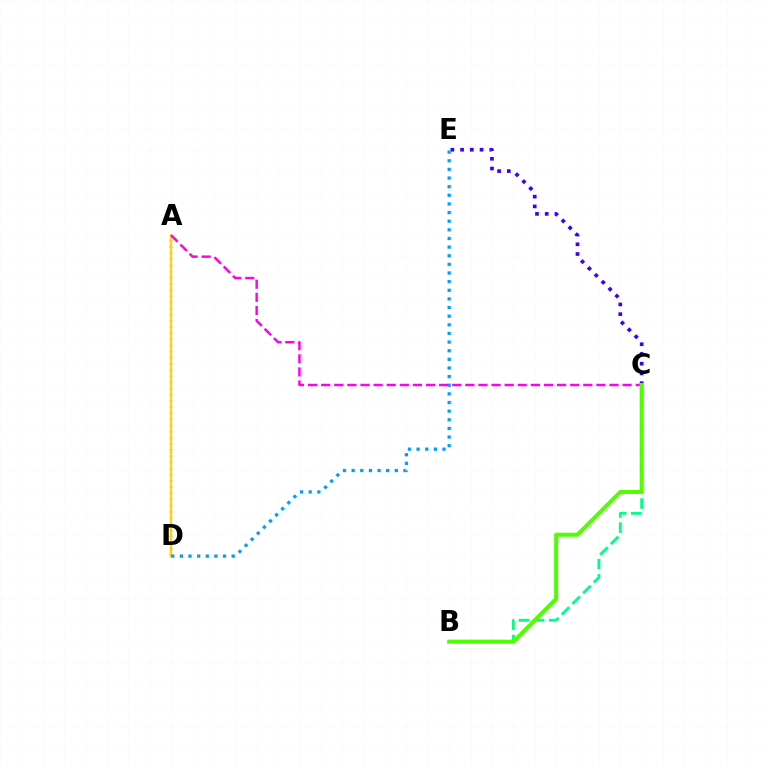{('C', 'E'): [{'color': '#3700ff', 'line_style': 'dotted', 'thickness': 2.64}], ('A', 'D'): [{'color': '#ff0000', 'line_style': 'dotted', 'thickness': 1.67}, {'color': '#ffd500', 'line_style': 'solid', 'thickness': 1.56}], ('B', 'C'): [{'color': '#00ff86', 'line_style': 'dashed', 'thickness': 2.06}, {'color': '#4fff00', 'line_style': 'solid', 'thickness': 2.89}], ('D', 'E'): [{'color': '#009eff', 'line_style': 'dotted', 'thickness': 2.35}], ('A', 'C'): [{'color': '#ff00ed', 'line_style': 'dashed', 'thickness': 1.78}]}